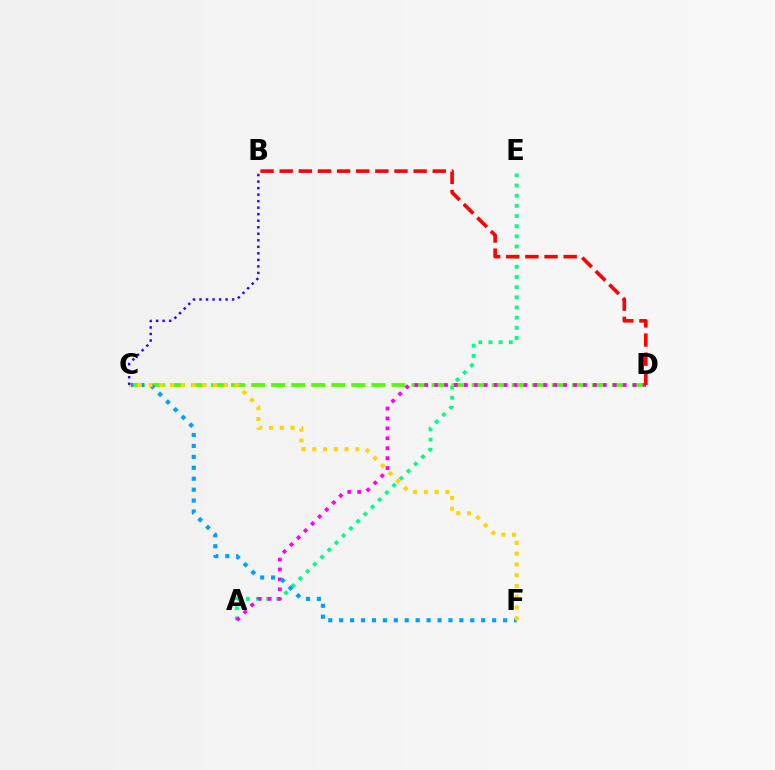{('A', 'E'): [{'color': '#00ff86', 'line_style': 'dotted', 'thickness': 2.76}], ('C', 'D'): [{'color': '#4fff00', 'line_style': 'dashed', 'thickness': 2.72}], ('A', 'D'): [{'color': '#ff00ed', 'line_style': 'dotted', 'thickness': 2.7}], ('B', 'D'): [{'color': '#ff0000', 'line_style': 'dashed', 'thickness': 2.6}], ('C', 'F'): [{'color': '#009eff', 'line_style': 'dotted', 'thickness': 2.97}, {'color': '#ffd500', 'line_style': 'dotted', 'thickness': 2.93}], ('B', 'C'): [{'color': '#3700ff', 'line_style': 'dotted', 'thickness': 1.77}]}